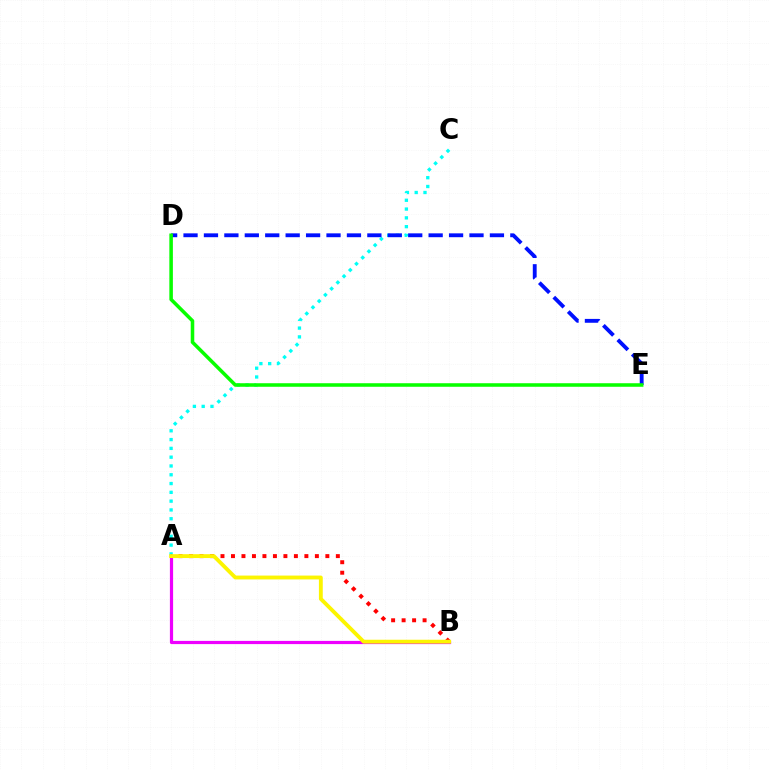{('A', 'C'): [{'color': '#00fff6', 'line_style': 'dotted', 'thickness': 2.39}], ('A', 'B'): [{'color': '#ff0000', 'line_style': 'dotted', 'thickness': 2.85}, {'color': '#ee00ff', 'line_style': 'solid', 'thickness': 2.31}, {'color': '#fcf500', 'line_style': 'solid', 'thickness': 2.77}], ('D', 'E'): [{'color': '#0010ff', 'line_style': 'dashed', 'thickness': 2.77}, {'color': '#08ff00', 'line_style': 'solid', 'thickness': 2.55}]}